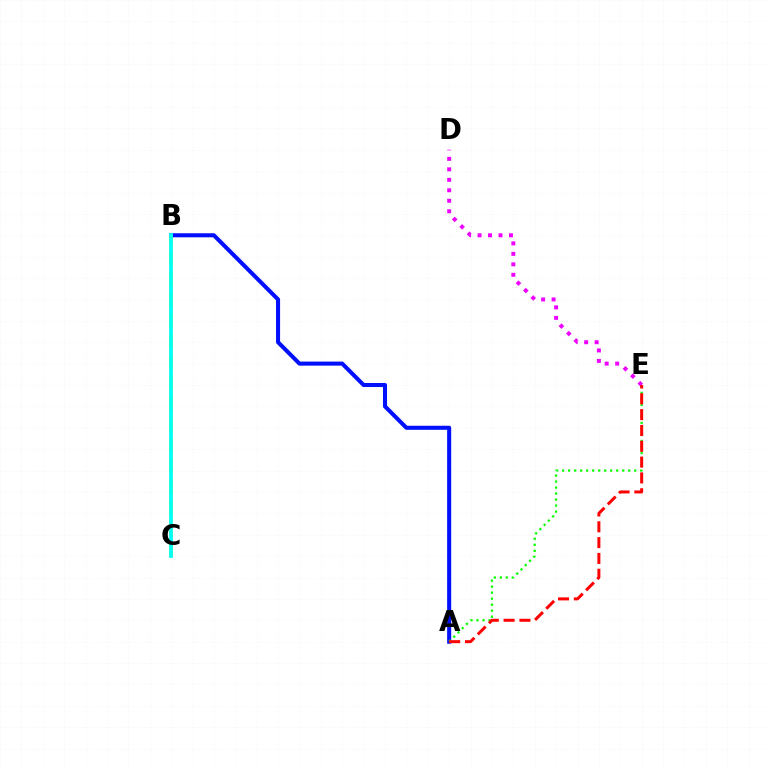{('A', 'B'): [{'color': '#0010ff', 'line_style': 'solid', 'thickness': 2.92}], ('A', 'E'): [{'color': '#08ff00', 'line_style': 'dotted', 'thickness': 1.63}, {'color': '#ff0000', 'line_style': 'dashed', 'thickness': 2.15}], ('D', 'E'): [{'color': '#ee00ff', 'line_style': 'dotted', 'thickness': 2.85}], ('B', 'C'): [{'color': '#fcf500', 'line_style': 'dashed', 'thickness': 2.82}, {'color': '#00fff6', 'line_style': 'solid', 'thickness': 2.7}]}